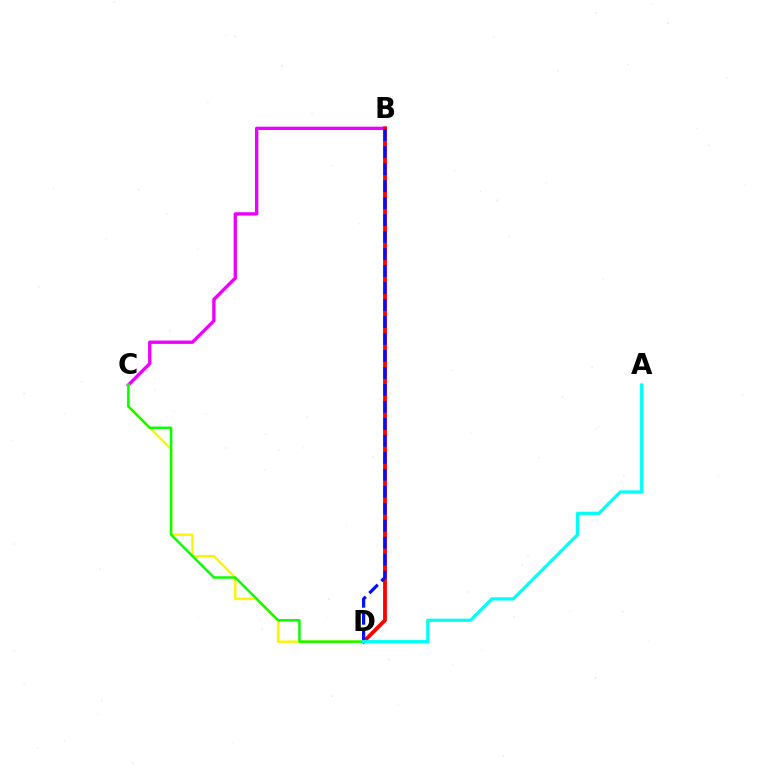{('B', 'C'): [{'color': '#ee00ff', 'line_style': 'solid', 'thickness': 2.41}], ('B', 'D'): [{'color': '#ff0000', 'line_style': 'solid', 'thickness': 2.75}, {'color': '#0010ff', 'line_style': 'dashed', 'thickness': 2.31}], ('C', 'D'): [{'color': '#fcf500', 'line_style': 'solid', 'thickness': 1.72}, {'color': '#08ff00', 'line_style': 'solid', 'thickness': 1.77}], ('A', 'D'): [{'color': '#00fff6', 'line_style': 'solid', 'thickness': 2.3}]}